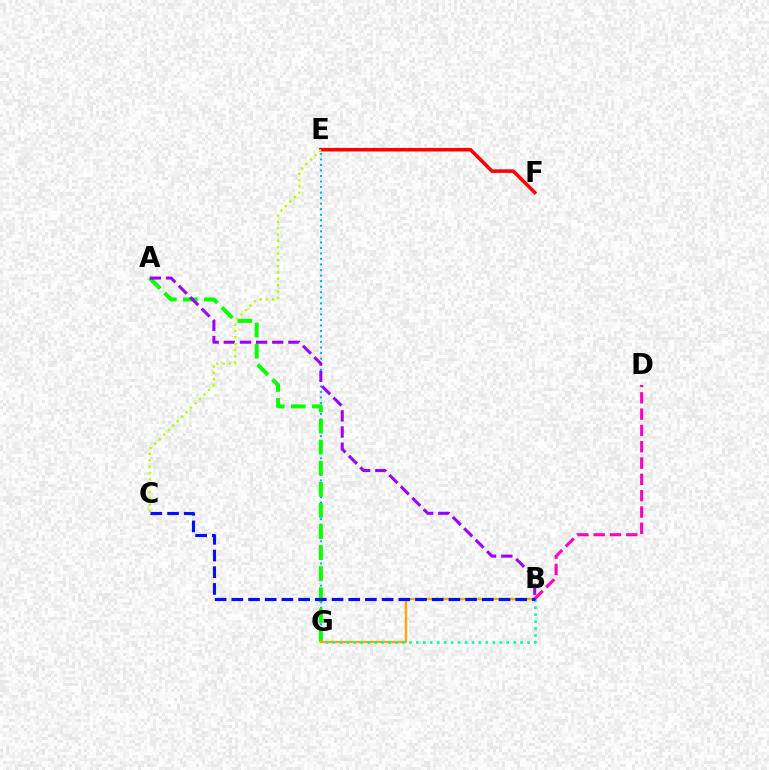{('E', 'G'): [{'color': '#00b5ff', 'line_style': 'dotted', 'thickness': 1.5}], ('A', 'G'): [{'color': '#08ff00', 'line_style': 'dashed', 'thickness': 2.86}], ('E', 'F'): [{'color': '#ff0000', 'line_style': 'solid', 'thickness': 2.56}], ('B', 'G'): [{'color': '#ffa500', 'line_style': 'solid', 'thickness': 1.69}, {'color': '#00ff9d', 'line_style': 'dotted', 'thickness': 1.89}], ('A', 'B'): [{'color': '#9b00ff', 'line_style': 'dashed', 'thickness': 2.19}], ('B', 'D'): [{'color': '#ff00bd', 'line_style': 'dashed', 'thickness': 2.22}], ('C', 'E'): [{'color': '#b3ff00', 'line_style': 'dotted', 'thickness': 1.72}], ('B', 'C'): [{'color': '#0010ff', 'line_style': 'dashed', 'thickness': 2.27}]}